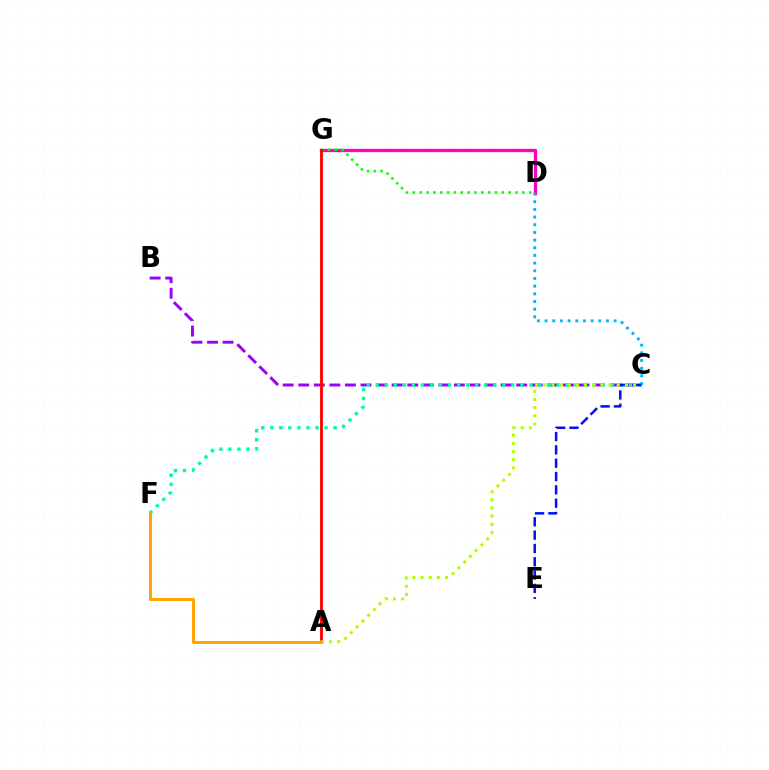{('D', 'G'): [{'color': '#ff00bd', 'line_style': 'solid', 'thickness': 2.37}, {'color': '#08ff00', 'line_style': 'dotted', 'thickness': 1.86}], ('C', 'D'): [{'color': '#00b5ff', 'line_style': 'dotted', 'thickness': 2.08}], ('B', 'C'): [{'color': '#9b00ff', 'line_style': 'dashed', 'thickness': 2.11}], ('C', 'F'): [{'color': '#00ff9d', 'line_style': 'dotted', 'thickness': 2.46}], ('C', 'E'): [{'color': '#0010ff', 'line_style': 'dashed', 'thickness': 1.81}], ('A', 'G'): [{'color': '#ff0000', 'line_style': 'solid', 'thickness': 2.04}], ('A', 'C'): [{'color': '#b3ff00', 'line_style': 'dotted', 'thickness': 2.22}], ('A', 'F'): [{'color': '#ffa500', 'line_style': 'solid', 'thickness': 2.13}]}